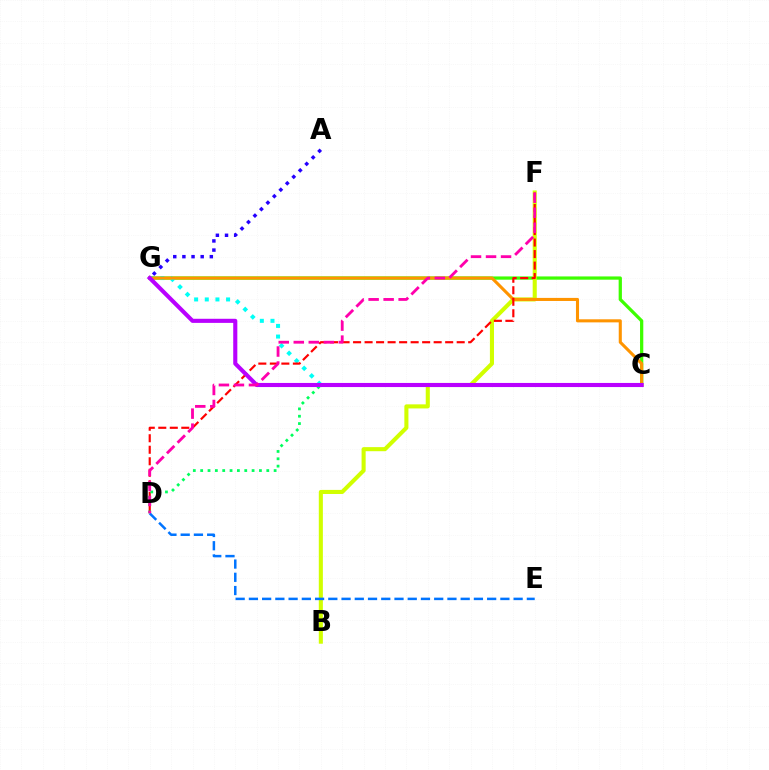{('C', 'G'): [{'color': '#3dff00', 'line_style': 'solid', 'thickness': 2.34}, {'color': '#00fff6', 'line_style': 'dotted', 'thickness': 2.89}, {'color': '#ff9400', 'line_style': 'solid', 'thickness': 2.21}, {'color': '#b900ff', 'line_style': 'solid', 'thickness': 2.95}], ('B', 'F'): [{'color': '#d1ff00', 'line_style': 'solid', 'thickness': 2.94}], ('D', 'F'): [{'color': '#ff0000', 'line_style': 'dashed', 'thickness': 1.56}, {'color': '#ff00ac', 'line_style': 'dashed', 'thickness': 2.04}], ('A', 'G'): [{'color': '#2500ff', 'line_style': 'dotted', 'thickness': 2.48}], ('C', 'D'): [{'color': '#00ff5c', 'line_style': 'dotted', 'thickness': 2.0}], ('D', 'E'): [{'color': '#0074ff', 'line_style': 'dashed', 'thickness': 1.8}]}